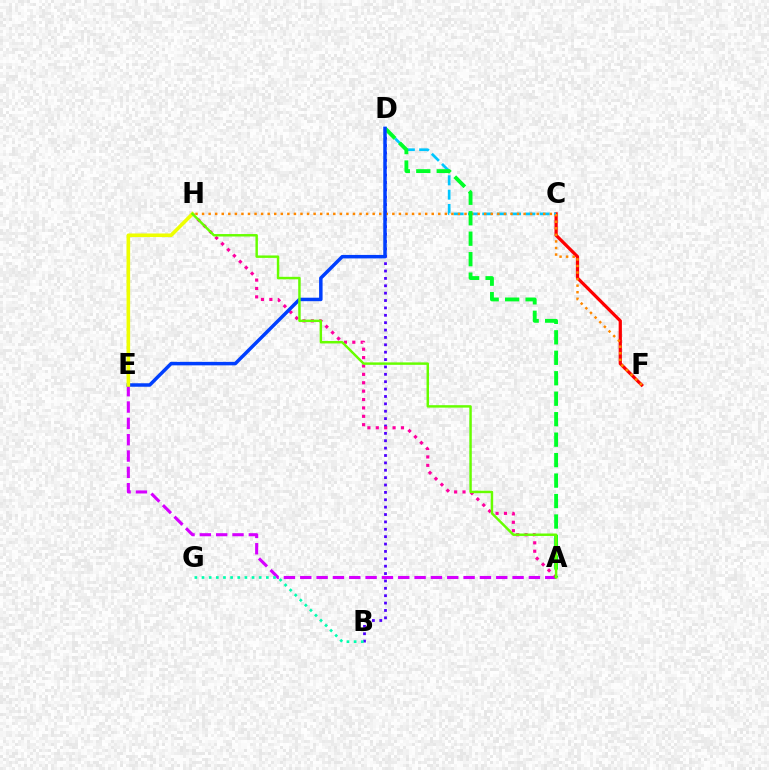{('B', 'D'): [{'color': '#4f00ff', 'line_style': 'dotted', 'thickness': 2.0}], ('C', 'F'): [{'color': '#ff0000', 'line_style': 'solid', 'thickness': 2.33}], ('A', 'E'): [{'color': '#d600ff', 'line_style': 'dashed', 'thickness': 2.22}], ('C', 'D'): [{'color': '#00c7ff', 'line_style': 'dashed', 'thickness': 1.95}], ('A', 'H'): [{'color': '#ff00a0', 'line_style': 'dotted', 'thickness': 2.28}, {'color': '#66ff00', 'line_style': 'solid', 'thickness': 1.76}], ('F', 'H'): [{'color': '#ff8800', 'line_style': 'dotted', 'thickness': 1.78}], ('A', 'D'): [{'color': '#00ff27', 'line_style': 'dashed', 'thickness': 2.78}], ('D', 'E'): [{'color': '#003fff', 'line_style': 'solid', 'thickness': 2.5}], ('E', 'H'): [{'color': '#eeff00', 'line_style': 'solid', 'thickness': 2.59}], ('B', 'G'): [{'color': '#00ffaf', 'line_style': 'dotted', 'thickness': 1.94}]}